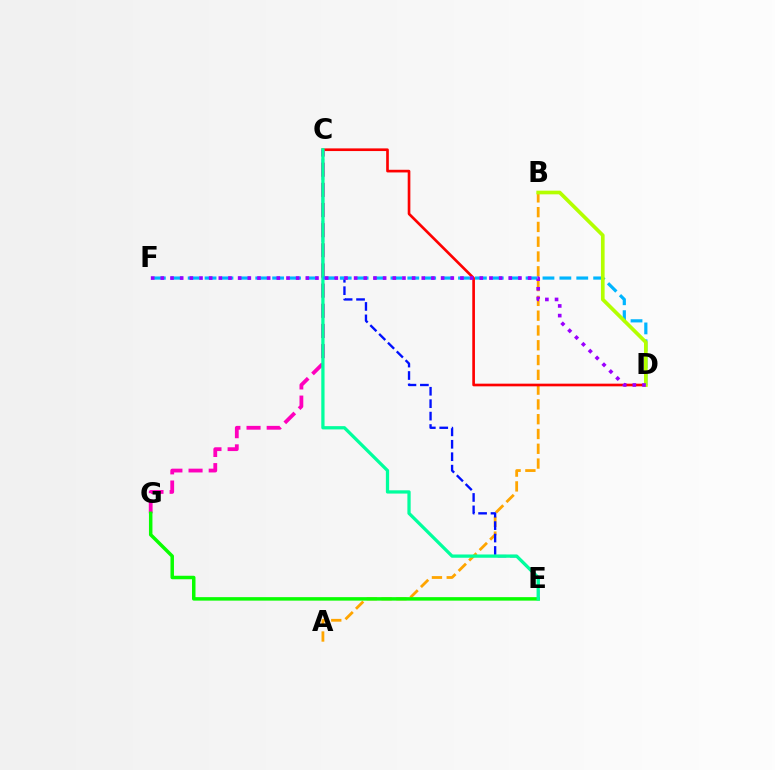{('A', 'B'): [{'color': '#ffa500', 'line_style': 'dashed', 'thickness': 2.01}], ('C', 'D'): [{'color': '#ff0000', 'line_style': 'solid', 'thickness': 1.92}], ('C', 'E'): [{'color': '#0010ff', 'line_style': 'dashed', 'thickness': 1.69}, {'color': '#00ff9d', 'line_style': 'solid', 'thickness': 2.35}], ('C', 'G'): [{'color': '#ff00bd', 'line_style': 'dashed', 'thickness': 2.74}], ('E', 'G'): [{'color': '#08ff00', 'line_style': 'solid', 'thickness': 2.51}], ('D', 'F'): [{'color': '#00b5ff', 'line_style': 'dashed', 'thickness': 2.3}, {'color': '#9b00ff', 'line_style': 'dotted', 'thickness': 2.63}], ('B', 'D'): [{'color': '#b3ff00', 'line_style': 'solid', 'thickness': 2.65}]}